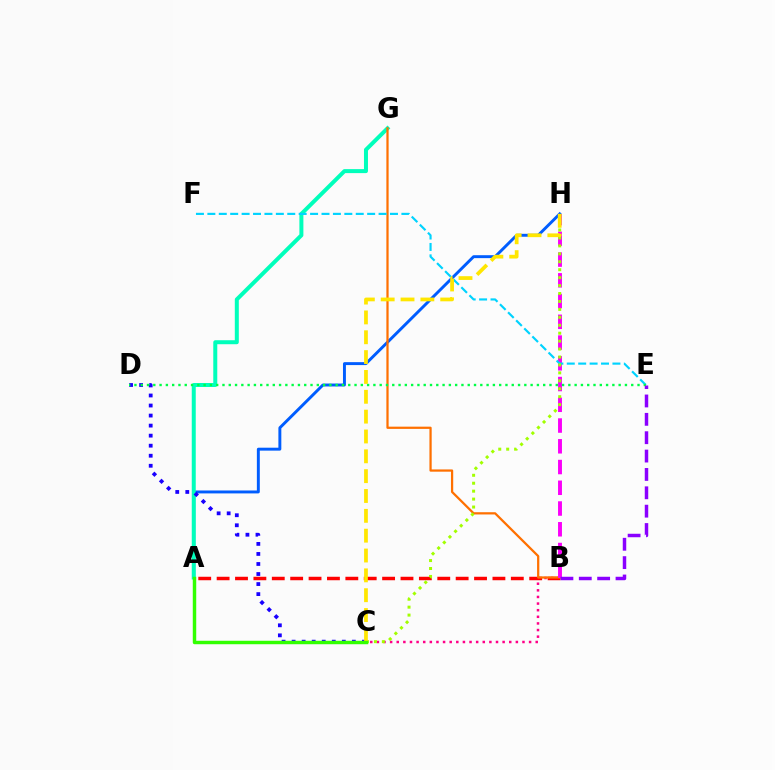{('B', 'C'): [{'color': '#ff0088', 'line_style': 'dotted', 'thickness': 1.8}], ('A', 'H'): [{'color': '#005dff', 'line_style': 'solid', 'thickness': 2.11}], ('A', 'G'): [{'color': '#00ffbb', 'line_style': 'solid', 'thickness': 2.88}], ('A', 'B'): [{'color': '#ff0000', 'line_style': 'dashed', 'thickness': 2.5}], ('C', 'D'): [{'color': '#1900ff', 'line_style': 'dotted', 'thickness': 2.73}], ('B', 'G'): [{'color': '#ff7000', 'line_style': 'solid', 'thickness': 1.62}], ('B', 'H'): [{'color': '#fa00f9', 'line_style': 'dashed', 'thickness': 2.82}], ('E', 'F'): [{'color': '#00d3ff', 'line_style': 'dashed', 'thickness': 1.55}], ('D', 'E'): [{'color': '#00ff45', 'line_style': 'dotted', 'thickness': 1.71}], ('B', 'E'): [{'color': '#8a00ff', 'line_style': 'dashed', 'thickness': 2.49}], ('C', 'H'): [{'color': '#a2ff00', 'line_style': 'dotted', 'thickness': 2.16}, {'color': '#ffe600', 'line_style': 'dashed', 'thickness': 2.7}], ('A', 'C'): [{'color': '#31ff00', 'line_style': 'solid', 'thickness': 2.48}]}